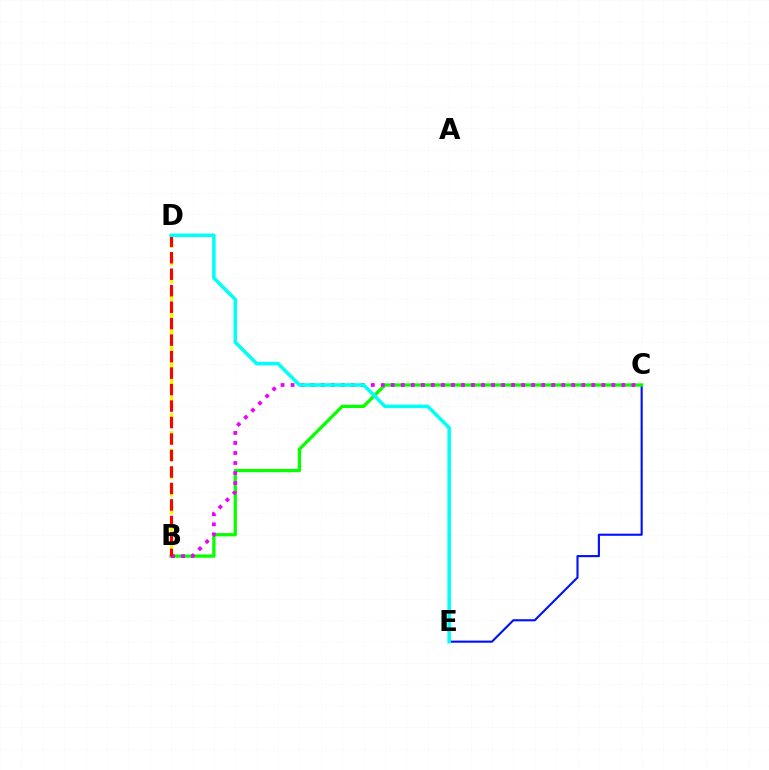{('C', 'E'): [{'color': '#0010ff', 'line_style': 'solid', 'thickness': 1.53}], ('B', 'D'): [{'color': '#fcf500', 'line_style': 'dashed', 'thickness': 2.41}, {'color': '#ff0000', 'line_style': 'dashed', 'thickness': 2.24}], ('B', 'C'): [{'color': '#08ff00', 'line_style': 'solid', 'thickness': 2.38}, {'color': '#ee00ff', 'line_style': 'dotted', 'thickness': 2.72}], ('D', 'E'): [{'color': '#00fff6', 'line_style': 'solid', 'thickness': 2.55}]}